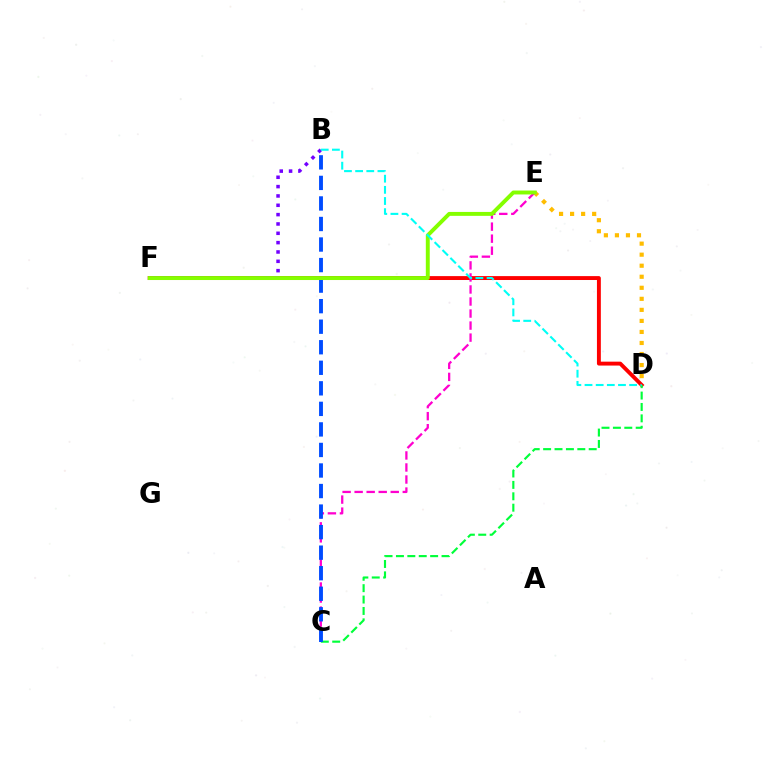{('D', 'F'): [{'color': '#ff0000', 'line_style': 'solid', 'thickness': 2.81}], ('B', 'F'): [{'color': '#7200ff', 'line_style': 'dotted', 'thickness': 2.54}], ('D', 'E'): [{'color': '#ffbd00', 'line_style': 'dotted', 'thickness': 3.0}], ('C', 'E'): [{'color': '#ff00cf', 'line_style': 'dashed', 'thickness': 1.63}], ('C', 'D'): [{'color': '#00ff39', 'line_style': 'dashed', 'thickness': 1.55}], ('B', 'C'): [{'color': '#004bff', 'line_style': 'dashed', 'thickness': 2.79}], ('E', 'F'): [{'color': '#84ff00', 'line_style': 'solid', 'thickness': 2.82}], ('B', 'D'): [{'color': '#00fff6', 'line_style': 'dashed', 'thickness': 1.52}]}